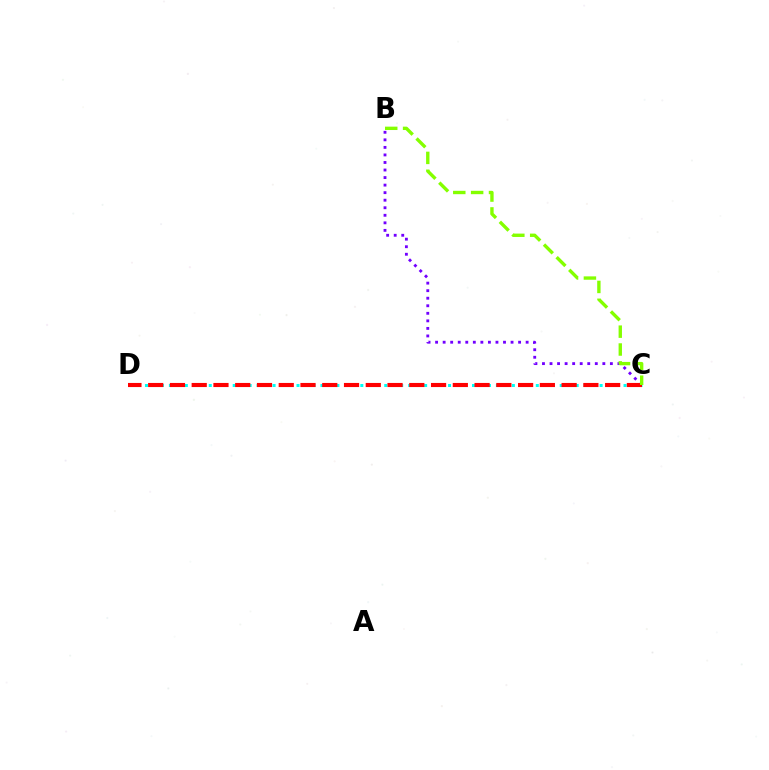{('C', 'D'): [{'color': '#00fff6', 'line_style': 'dotted', 'thickness': 2.17}, {'color': '#ff0000', 'line_style': 'dashed', 'thickness': 2.96}], ('B', 'C'): [{'color': '#7200ff', 'line_style': 'dotted', 'thickness': 2.05}, {'color': '#84ff00', 'line_style': 'dashed', 'thickness': 2.43}]}